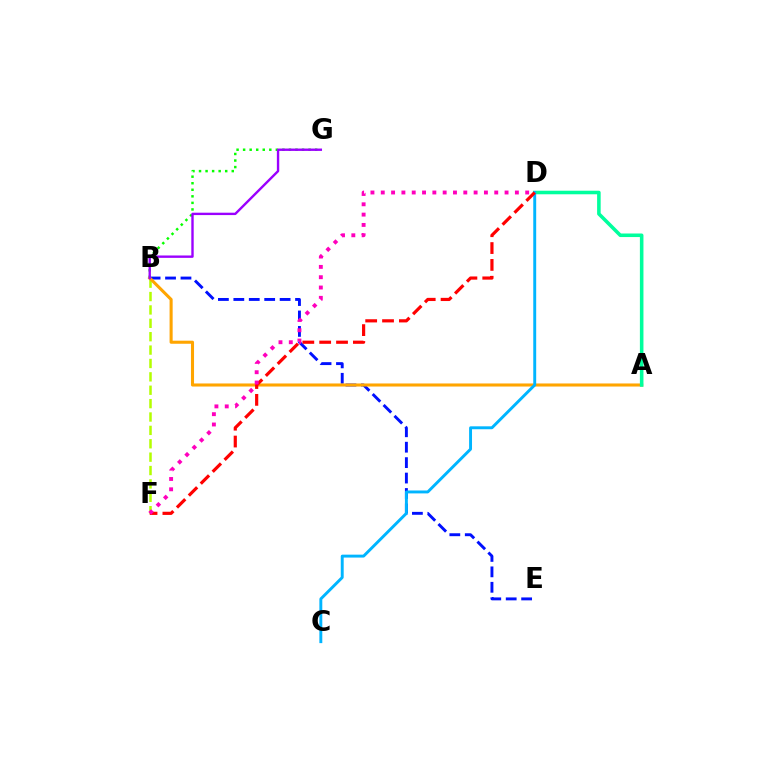{('B', 'F'): [{'color': '#b3ff00', 'line_style': 'dashed', 'thickness': 1.82}], ('B', 'G'): [{'color': '#08ff00', 'line_style': 'dotted', 'thickness': 1.78}, {'color': '#9b00ff', 'line_style': 'solid', 'thickness': 1.71}], ('B', 'E'): [{'color': '#0010ff', 'line_style': 'dashed', 'thickness': 2.1}], ('A', 'B'): [{'color': '#ffa500', 'line_style': 'solid', 'thickness': 2.21}], ('A', 'D'): [{'color': '#00ff9d', 'line_style': 'solid', 'thickness': 2.57}], ('C', 'D'): [{'color': '#00b5ff', 'line_style': 'solid', 'thickness': 2.1}], ('D', 'F'): [{'color': '#ff0000', 'line_style': 'dashed', 'thickness': 2.29}, {'color': '#ff00bd', 'line_style': 'dotted', 'thickness': 2.8}]}